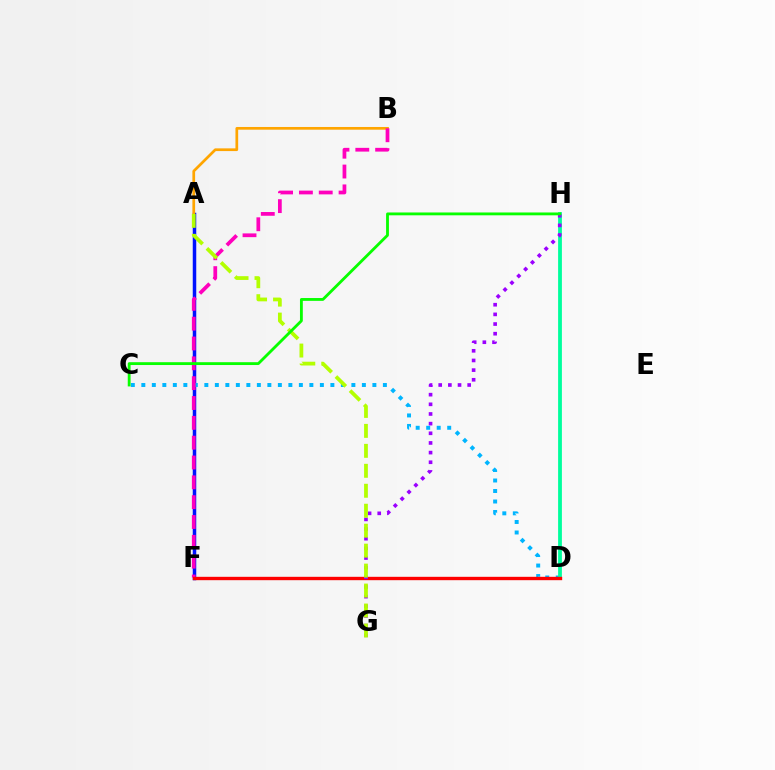{('A', 'F'): [{'color': '#0010ff', 'line_style': 'solid', 'thickness': 2.51}], ('A', 'B'): [{'color': '#ffa500', 'line_style': 'solid', 'thickness': 1.95}], ('C', 'D'): [{'color': '#00b5ff', 'line_style': 'dotted', 'thickness': 2.85}], ('D', 'H'): [{'color': '#00ff9d', 'line_style': 'solid', 'thickness': 2.73}], ('B', 'F'): [{'color': '#ff00bd', 'line_style': 'dashed', 'thickness': 2.69}], ('D', 'F'): [{'color': '#ff0000', 'line_style': 'solid', 'thickness': 2.42}], ('G', 'H'): [{'color': '#9b00ff', 'line_style': 'dotted', 'thickness': 2.62}], ('A', 'G'): [{'color': '#b3ff00', 'line_style': 'dashed', 'thickness': 2.71}], ('C', 'H'): [{'color': '#08ff00', 'line_style': 'solid', 'thickness': 2.04}]}